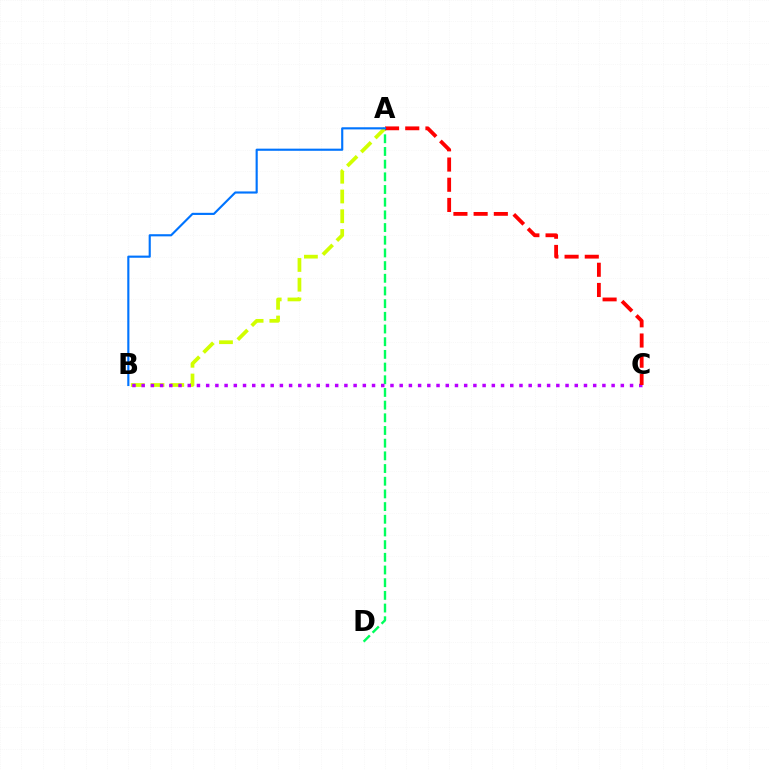{('A', 'D'): [{'color': '#00ff5c', 'line_style': 'dashed', 'thickness': 1.72}], ('A', 'B'): [{'color': '#d1ff00', 'line_style': 'dashed', 'thickness': 2.68}, {'color': '#0074ff', 'line_style': 'solid', 'thickness': 1.54}], ('B', 'C'): [{'color': '#b900ff', 'line_style': 'dotted', 'thickness': 2.5}], ('A', 'C'): [{'color': '#ff0000', 'line_style': 'dashed', 'thickness': 2.74}]}